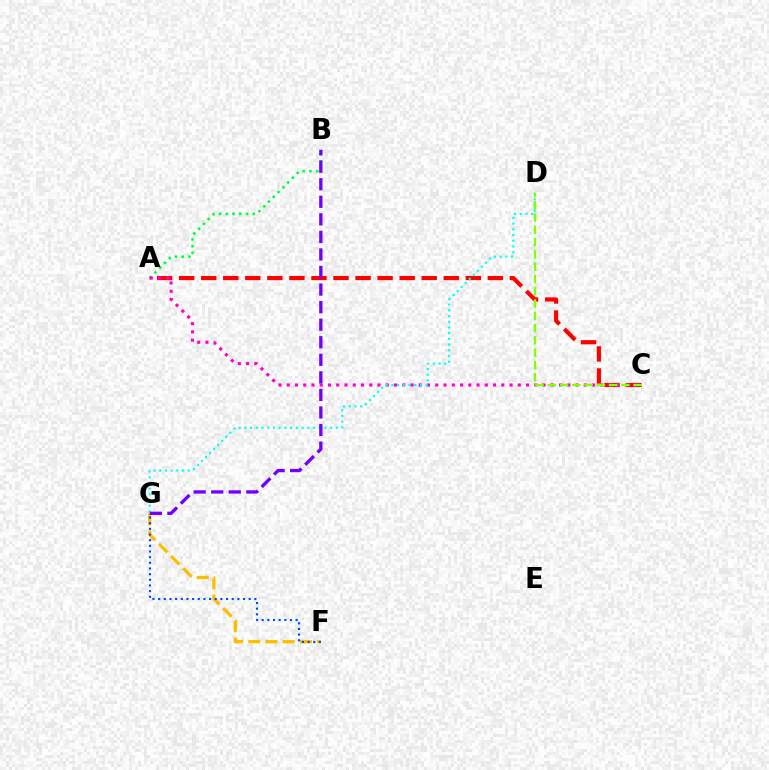{('A', 'B'): [{'color': '#00ff39', 'line_style': 'dotted', 'thickness': 1.84}], ('A', 'C'): [{'color': '#ff0000', 'line_style': 'dashed', 'thickness': 3.0}, {'color': '#ff00cf', 'line_style': 'dotted', 'thickness': 2.24}], ('F', 'G'): [{'color': '#ffbd00', 'line_style': 'dashed', 'thickness': 2.34}, {'color': '#004bff', 'line_style': 'dotted', 'thickness': 1.54}], ('D', 'G'): [{'color': '#00fff6', 'line_style': 'dotted', 'thickness': 1.55}], ('B', 'G'): [{'color': '#7200ff', 'line_style': 'dashed', 'thickness': 2.39}], ('C', 'D'): [{'color': '#84ff00', 'line_style': 'dashed', 'thickness': 1.67}]}